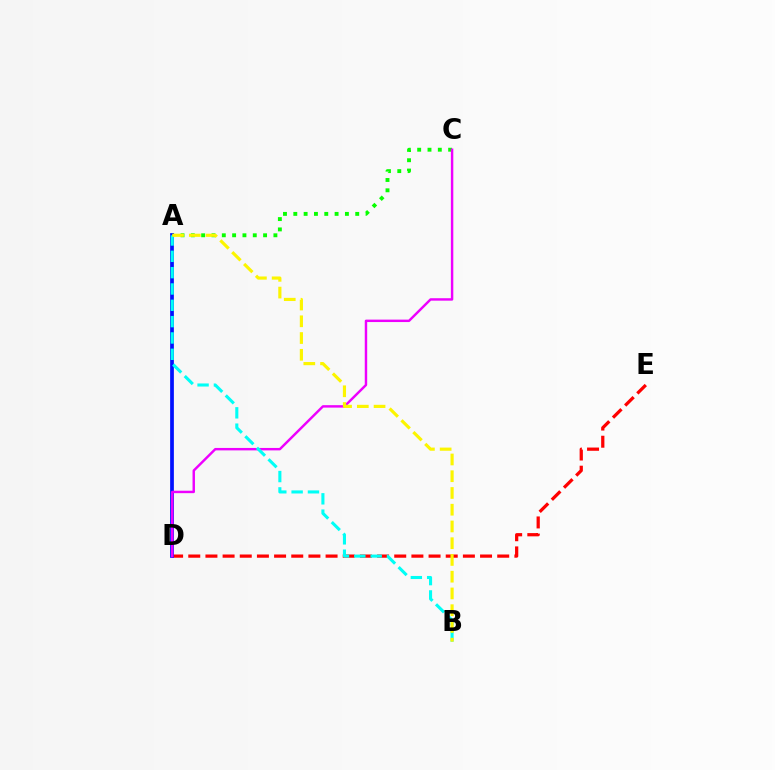{('D', 'E'): [{'color': '#ff0000', 'line_style': 'dashed', 'thickness': 2.33}], ('A', 'C'): [{'color': '#08ff00', 'line_style': 'dotted', 'thickness': 2.8}], ('A', 'D'): [{'color': '#0010ff', 'line_style': 'solid', 'thickness': 2.68}], ('C', 'D'): [{'color': '#ee00ff', 'line_style': 'solid', 'thickness': 1.76}], ('A', 'B'): [{'color': '#00fff6', 'line_style': 'dashed', 'thickness': 2.22}, {'color': '#fcf500', 'line_style': 'dashed', 'thickness': 2.27}]}